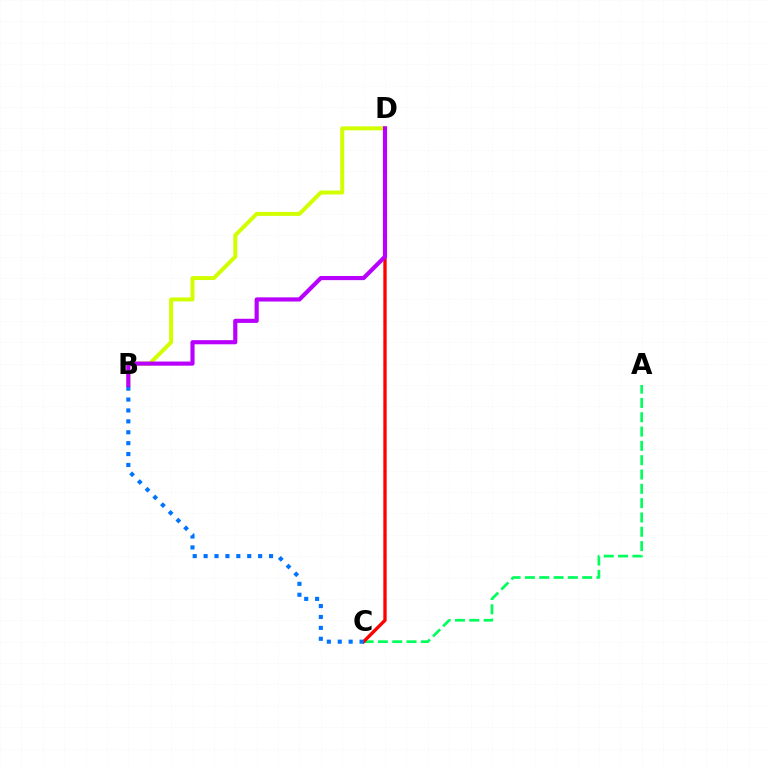{('A', 'C'): [{'color': '#00ff5c', 'line_style': 'dashed', 'thickness': 1.94}], ('C', 'D'): [{'color': '#ff0000', 'line_style': 'solid', 'thickness': 2.41}], ('B', 'D'): [{'color': '#d1ff00', 'line_style': 'solid', 'thickness': 2.86}, {'color': '#b900ff', 'line_style': 'solid', 'thickness': 2.98}], ('B', 'C'): [{'color': '#0074ff', 'line_style': 'dotted', 'thickness': 2.96}]}